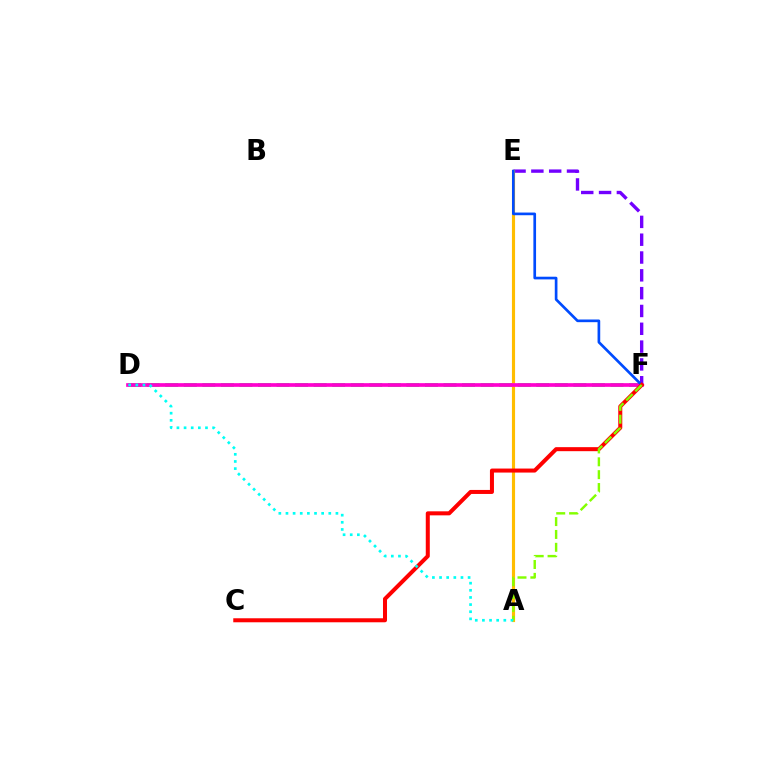{('D', 'F'): [{'color': '#00ff39', 'line_style': 'dashed', 'thickness': 2.52}, {'color': '#ff00cf', 'line_style': 'solid', 'thickness': 2.66}], ('E', 'F'): [{'color': '#7200ff', 'line_style': 'dashed', 'thickness': 2.42}, {'color': '#004bff', 'line_style': 'solid', 'thickness': 1.93}], ('A', 'E'): [{'color': '#ffbd00', 'line_style': 'solid', 'thickness': 2.26}], ('C', 'F'): [{'color': '#ff0000', 'line_style': 'solid', 'thickness': 2.89}], ('A', 'F'): [{'color': '#84ff00', 'line_style': 'dashed', 'thickness': 1.75}], ('A', 'D'): [{'color': '#00fff6', 'line_style': 'dotted', 'thickness': 1.94}]}